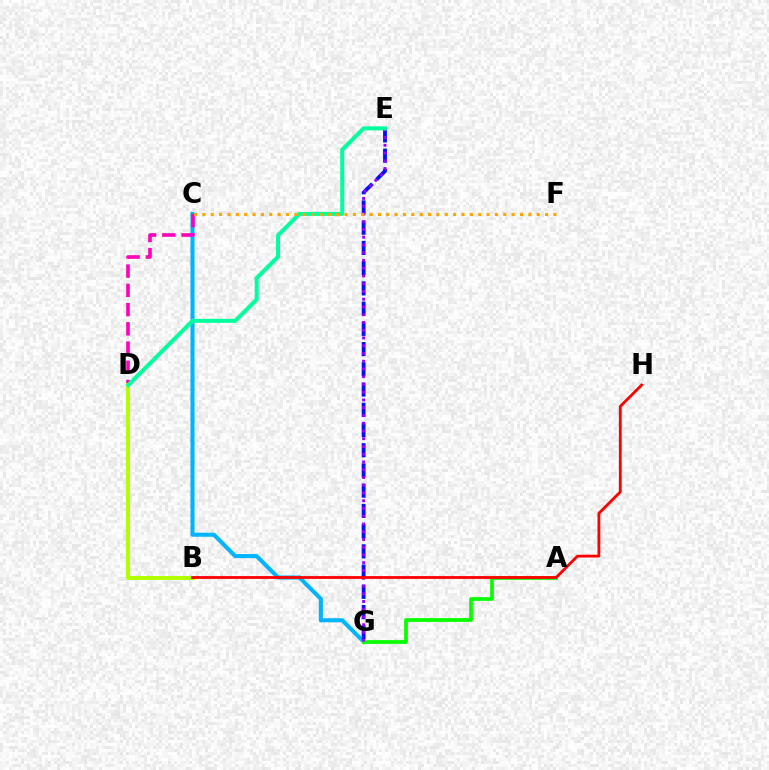{('C', 'G'): [{'color': '#00b5ff', 'line_style': 'solid', 'thickness': 2.93}], ('C', 'D'): [{'color': '#ff00bd', 'line_style': 'dashed', 'thickness': 2.61}], ('A', 'G'): [{'color': '#08ff00', 'line_style': 'solid', 'thickness': 2.7}], ('B', 'D'): [{'color': '#b3ff00', 'line_style': 'solid', 'thickness': 2.9}], ('E', 'G'): [{'color': '#0010ff', 'line_style': 'dashed', 'thickness': 2.75}, {'color': '#9b00ff', 'line_style': 'dotted', 'thickness': 2.11}], ('B', 'H'): [{'color': '#ff0000', 'line_style': 'solid', 'thickness': 2.03}], ('D', 'E'): [{'color': '#00ff9d', 'line_style': 'solid', 'thickness': 2.88}], ('C', 'F'): [{'color': '#ffa500', 'line_style': 'dotted', 'thickness': 2.27}]}